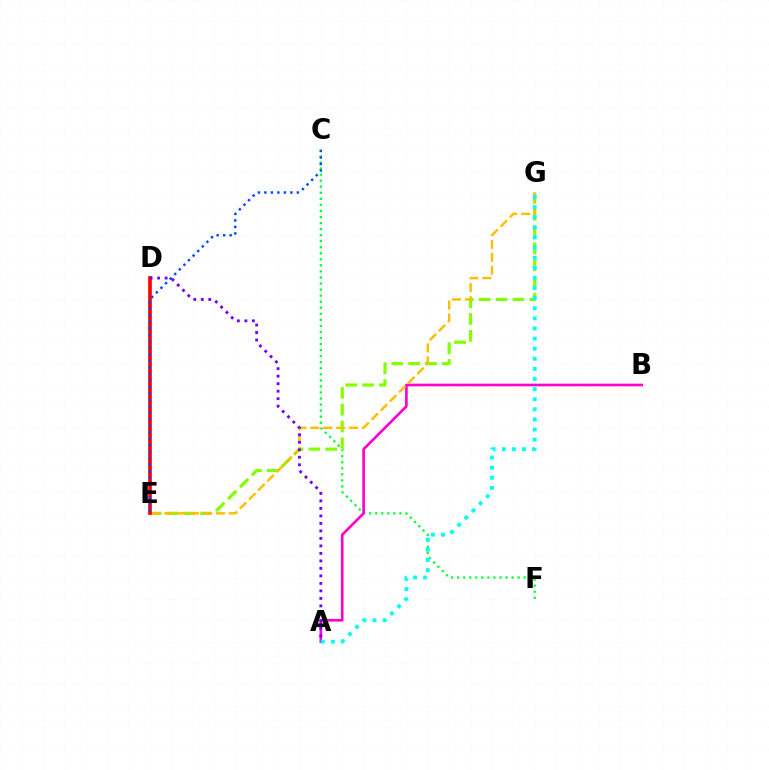{('C', 'F'): [{'color': '#00ff39', 'line_style': 'dotted', 'thickness': 1.64}], ('A', 'B'): [{'color': '#ff00cf', 'line_style': 'solid', 'thickness': 1.91}], ('E', 'G'): [{'color': '#84ff00', 'line_style': 'dashed', 'thickness': 2.29}, {'color': '#ffbd00', 'line_style': 'dashed', 'thickness': 1.76}], ('D', 'E'): [{'color': '#ff0000', 'line_style': 'solid', 'thickness': 2.64}], ('C', 'E'): [{'color': '#004bff', 'line_style': 'dotted', 'thickness': 1.77}], ('A', 'D'): [{'color': '#7200ff', 'line_style': 'dotted', 'thickness': 2.04}], ('A', 'G'): [{'color': '#00fff6', 'line_style': 'dotted', 'thickness': 2.75}]}